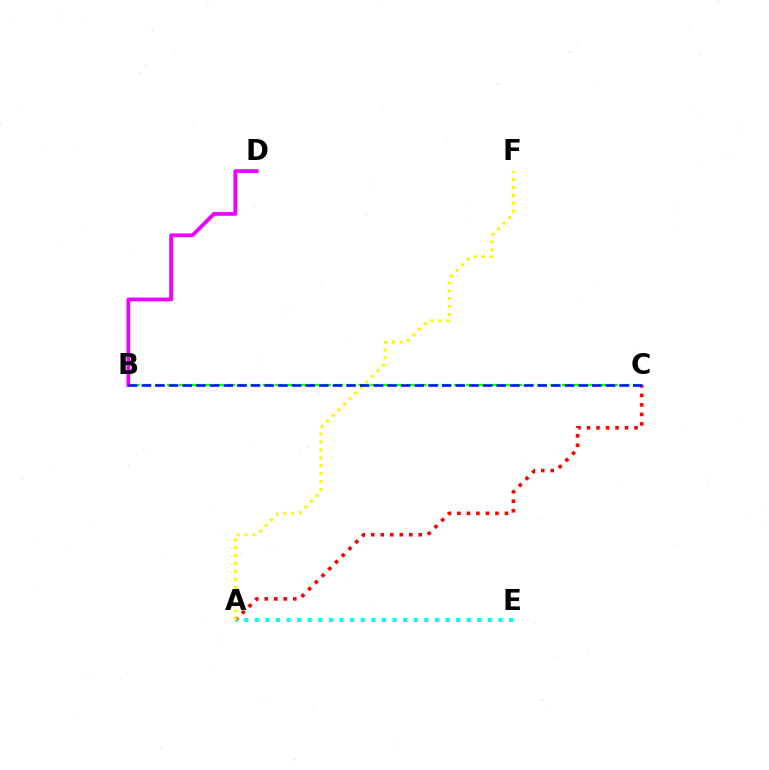{('A', 'C'): [{'color': '#ff0000', 'line_style': 'dotted', 'thickness': 2.58}], ('A', 'E'): [{'color': '#00fff6', 'line_style': 'dotted', 'thickness': 2.88}], ('B', 'D'): [{'color': '#ee00ff', 'line_style': 'solid', 'thickness': 2.71}], ('A', 'F'): [{'color': '#fcf500', 'line_style': 'dotted', 'thickness': 2.15}], ('B', 'C'): [{'color': '#08ff00', 'line_style': 'dashed', 'thickness': 1.63}, {'color': '#0010ff', 'line_style': 'dashed', 'thickness': 1.85}]}